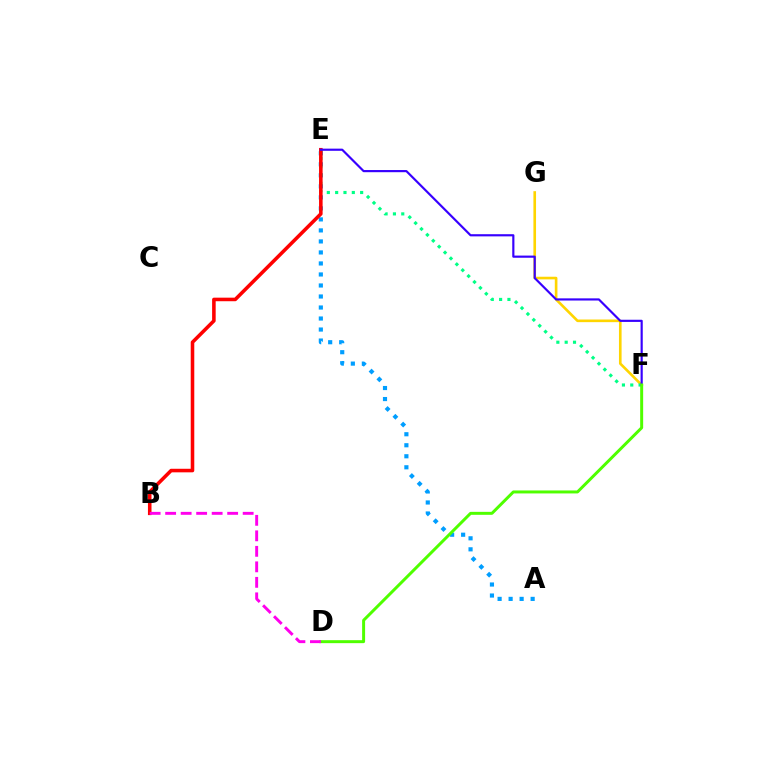{('F', 'G'): [{'color': '#ffd500', 'line_style': 'solid', 'thickness': 1.9}], ('A', 'E'): [{'color': '#009eff', 'line_style': 'dotted', 'thickness': 2.99}], ('E', 'F'): [{'color': '#00ff86', 'line_style': 'dotted', 'thickness': 2.26}, {'color': '#3700ff', 'line_style': 'solid', 'thickness': 1.56}], ('B', 'E'): [{'color': '#ff0000', 'line_style': 'solid', 'thickness': 2.56}], ('D', 'F'): [{'color': '#4fff00', 'line_style': 'solid', 'thickness': 2.14}], ('B', 'D'): [{'color': '#ff00ed', 'line_style': 'dashed', 'thickness': 2.11}]}